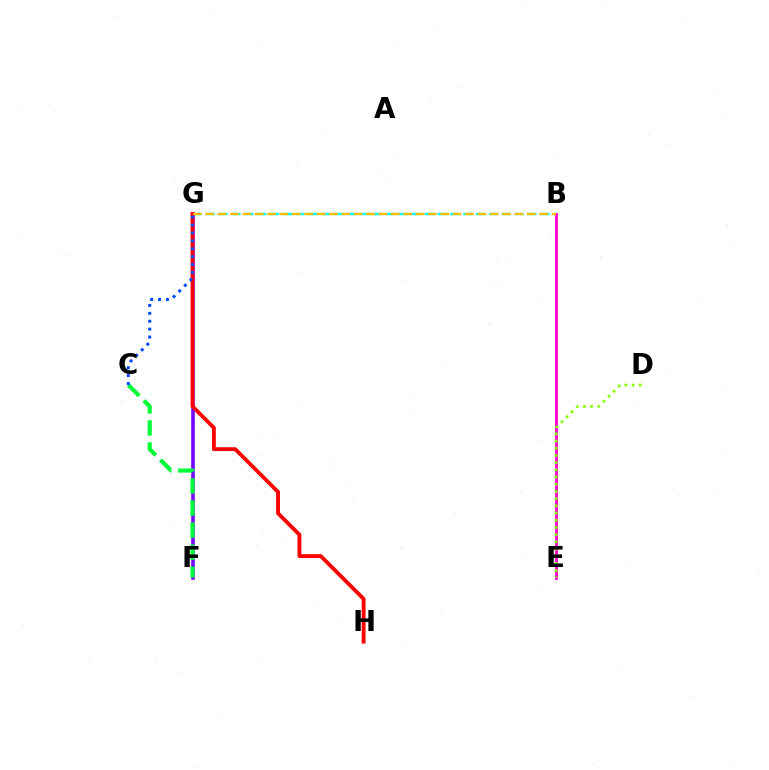{('F', 'G'): [{'color': '#7200ff', 'line_style': 'solid', 'thickness': 2.57}], ('B', 'E'): [{'color': '#ff00cf', 'line_style': 'solid', 'thickness': 2.03}], ('B', 'G'): [{'color': '#00fff6', 'line_style': 'dashed', 'thickness': 1.75}, {'color': '#ffbd00', 'line_style': 'dashed', 'thickness': 1.68}], ('G', 'H'): [{'color': '#ff0000', 'line_style': 'solid', 'thickness': 2.77}], ('D', 'E'): [{'color': '#84ff00', 'line_style': 'dotted', 'thickness': 1.96}], ('C', 'F'): [{'color': '#00ff39', 'line_style': 'dashed', 'thickness': 3.0}], ('C', 'G'): [{'color': '#004bff', 'line_style': 'dotted', 'thickness': 2.15}]}